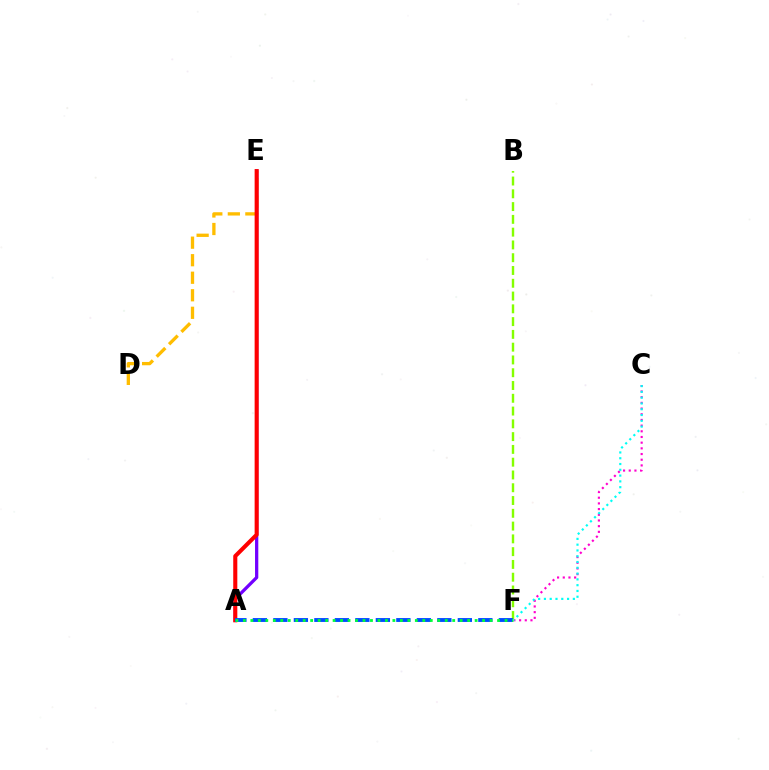{('A', 'E'): [{'color': '#7200ff', 'line_style': 'solid', 'thickness': 2.35}, {'color': '#ff0000', 'line_style': 'solid', 'thickness': 2.94}], ('D', 'E'): [{'color': '#ffbd00', 'line_style': 'dashed', 'thickness': 2.38}], ('C', 'F'): [{'color': '#ff00cf', 'line_style': 'dotted', 'thickness': 1.55}, {'color': '#00fff6', 'line_style': 'dotted', 'thickness': 1.57}], ('B', 'F'): [{'color': '#84ff00', 'line_style': 'dashed', 'thickness': 1.74}], ('A', 'F'): [{'color': '#004bff', 'line_style': 'dashed', 'thickness': 2.78}, {'color': '#00ff39', 'line_style': 'dotted', 'thickness': 2.03}]}